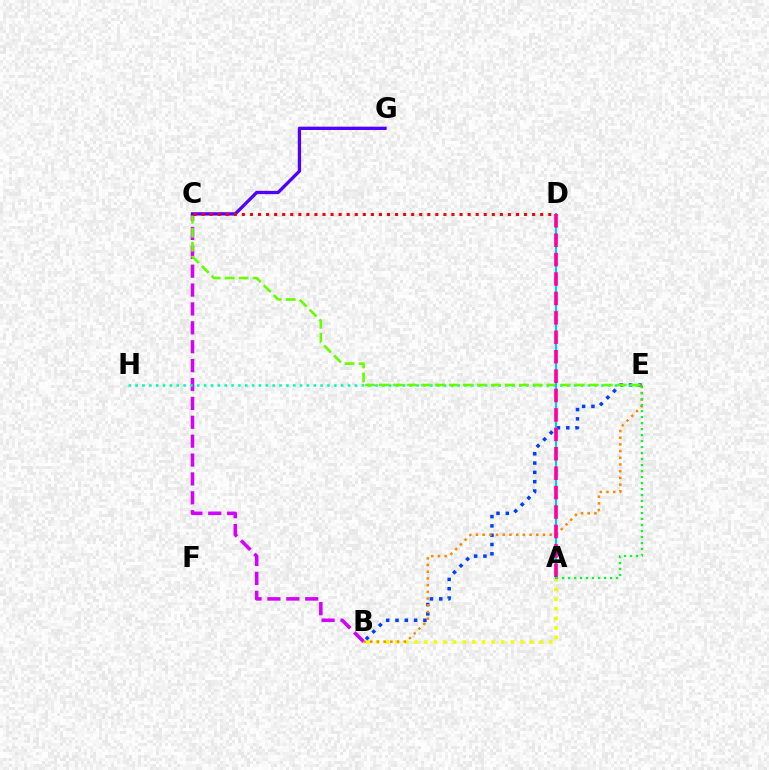{('A', 'B'): [{'color': '#eeff00', 'line_style': 'dotted', 'thickness': 2.61}], ('B', 'E'): [{'color': '#003fff', 'line_style': 'dotted', 'thickness': 2.53}, {'color': '#ff8800', 'line_style': 'dotted', 'thickness': 1.82}], ('B', 'C'): [{'color': '#d600ff', 'line_style': 'dashed', 'thickness': 2.57}], ('E', 'H'): [{'color': '#00ffaf', 'line_style': 'dotted', 'thickness': 1.86}], ('C', 'E'): [{'color': '#66ff00', 'line_style': 'dashed', 'thickness': 1.9}], ('A', 'D'): [{'color': '#00c7ff', 'line_style': 'solid', 'thickness': 1.52}, {'color': '#ff00a0', 'line_style': 'dashed', 'thickness': 2.64}], ('A', 'E'): [{'color': '#00ff27', 'line_style': 'dotted', 'thickness': 1.63}], ('C', 'G'): [{'color': '#4f00ff', 'line_style': 'solid', 'thickness': 2.38}], ('C', 'D'): [{'color': '#ff0000', 'line_style': 'dotted', 'thickness': 2.19}]}